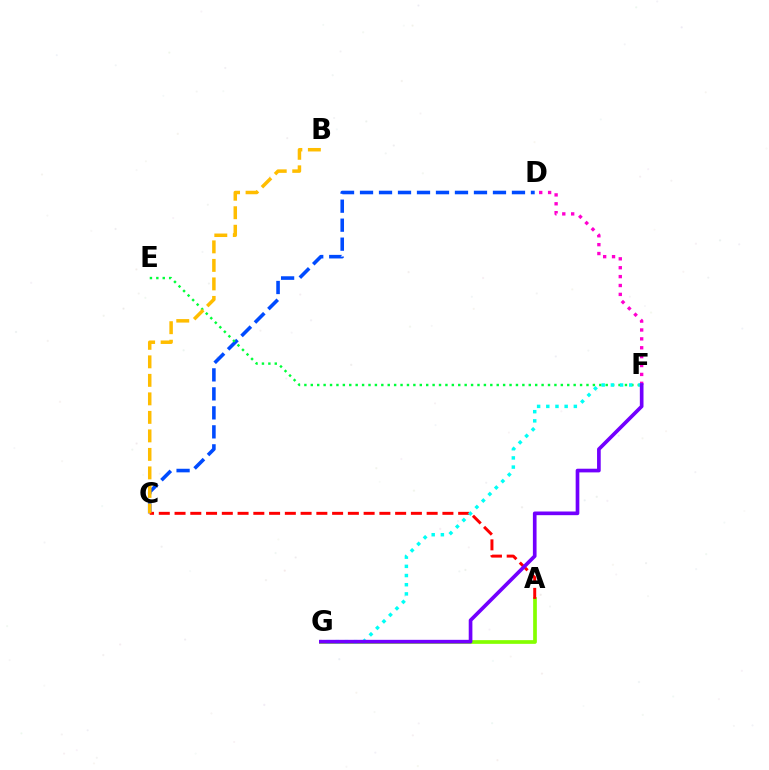{('D', 'F'): [{'color': '#ff00cf', 'line_style': 'dotted', 'thickness': 2.42}], ('C', 'D'): [{'color': '#004bff', 'line_style': 'dashed', 'thickness': 2.58}], ('A', 'G'): [{'color': '#84ff00', 'line_style': 'solid', 'thickness': 2.67}], ('E', 'F'): [{'color': '#00ff39', 'line_style': 'dotted', 'thickness': 1.74}], ('A', 'C'): [{'color': '#ff0000', 'line_style': 'dashed', 'thickness': 2.14}], ('F', 'G'): [{'color': '#00fff6', 'line_style': 'dotted', 'thickness': 2.49}, {'color': '#7200ff', 'line_style': 'solid', 'thickness': 2.64}], ('B', 'C'): [{'color': '#ffbd00', 'line_style': 'dashed', 'thickness': 2.51}]}